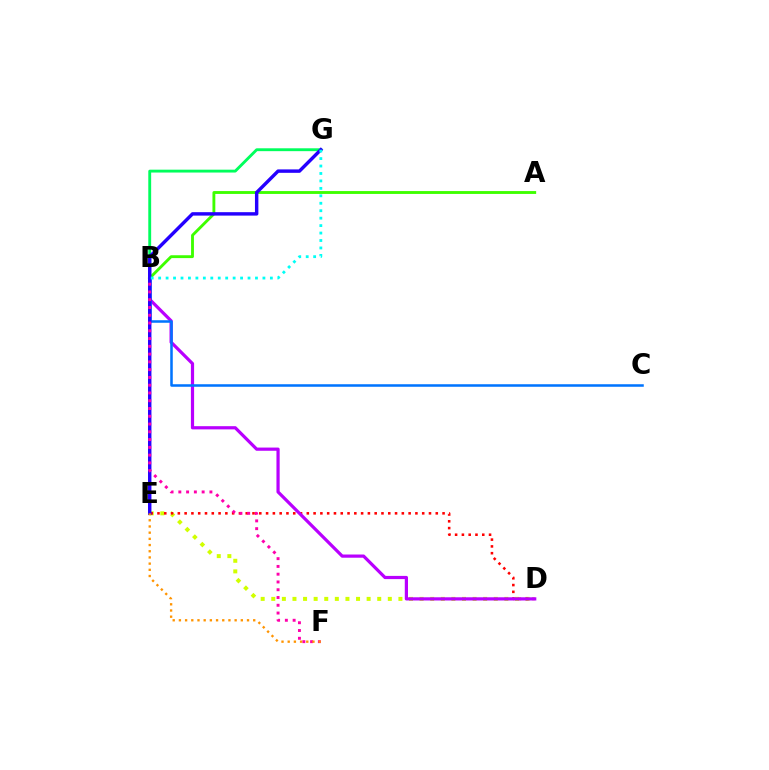{('D', 'E'): [{'color': '#d1ff00', 'line_style': 'dotted', 'thickness': 2.88}, {'color': '#ff0000', 'line_style': 'dotted', 'thickness': 1.84}], ('B', 'D'): [{'color': '#b900ff', 'line_style': 'solid', 'thickness': 2.31}], ('A', 'B'): [{'color': '#3dff00', 'line_style': 'solid', 'thickness': 2.06}], ('B', 'C'): [{'color': '#0074ff', 'line_style': 'solid', 'thickness': 1.82}], ('B', 'G'): [{'color': '#00ff5c', 'line_style': 'solid', 'thickness': 2.06}, {'color': '#00fff6', 'line_style': 'dotted', 'thickness': 2.02}], ('E', 'G'): [{'color': '#2500ff', 'line_style': 'solid', 'thickness': 2.47}], ('B', 'F'): [{'color': '#ff00ac', 'line_style': 'dotted', 'thickness': 2.11}], ('E', 'F'): [{'color': '#ff9400', 'line_style': 'dotted', 'thickness': 1.68}]}